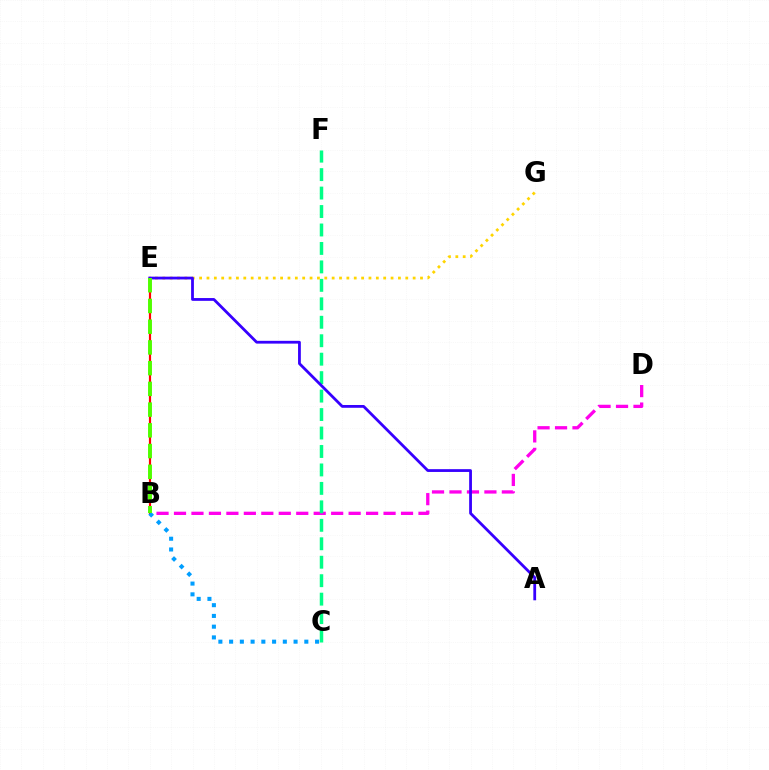{('B', 'D'): [{'color': '#ff00ed', 'line_style': 'dashed', 'thickness': 2.37}], ('B', 'E'): [{'color': '#ff0000', 'line_style': 'solid', 'thickness': 1.58}, {'color': '#4fff00', 'line_style': 'dashed', 'thickness': 2.82}], ('B', 'C'): [{'color': '#009eff', 'line_style': 'dotted', 'thickness': 2.92}], ('C', 'F'): [{'color': '#00ff86', 'line_style': 'dashed', 'thickness': 2.51}], ('E', 'G'): [{'color': '#ffd500', 'line_style': 'dotted', 'thickness': 2.0}], ('A', 'E'): [{'color': '#3700ff', 'line_style': 'solid', 'thickness': 2.01}]}